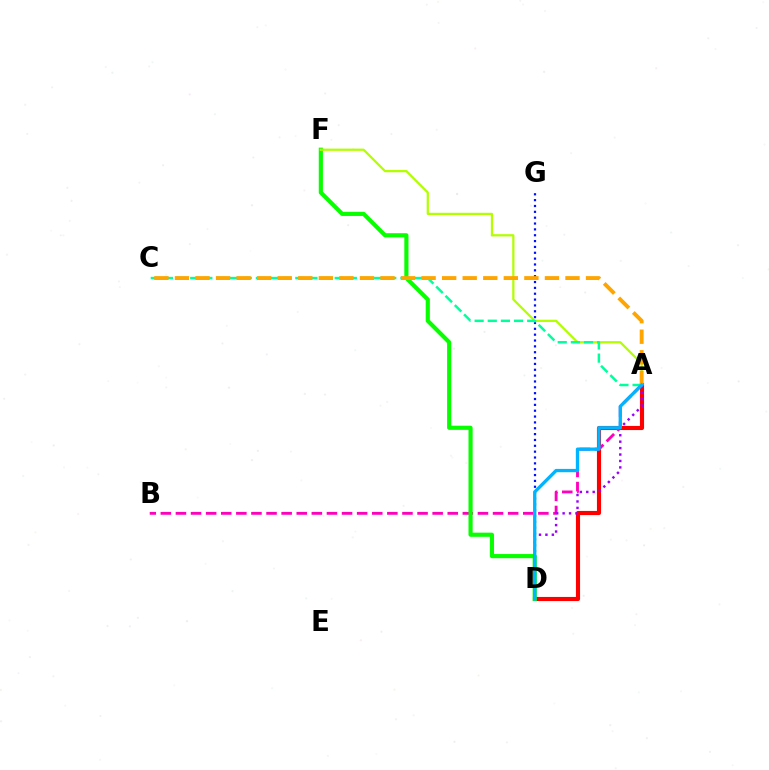{('D', 'G'): [{'color': '#0010ff', 'line_style': 'dotted', 'thickness': 1.59}], ('A', 'D'): [{'color': '#ff0000', 'line_style': 'solid', 'thickness': 2.97}, {'color': '#9b00ff', 'line_style': 'dotted', 'thickness': 1.75}, {'color': '#00b5ff', 'line_style': 'solid', 'thickness': 2.38}], ('A', 'B'): [{'color': '#ff00bd', 'line_style': 'dashed', 'thickness': 2.05}], ('D', 'F'): [{'color': '#08ff00', 'line_style': 'solid', 'thickness': 2.98}], ('A', 'F'): [{'color': '#b3ff00', 'line_style': 'solid', 'thickness': 1.61}], ('A', 'C'): [{'color': '#00ff9d', 'line_style': 'dashed', 'thickness': 1.78}, {'color': '#ffa500', 'line_style': 'dashed', 'thickness': 2.79}]}